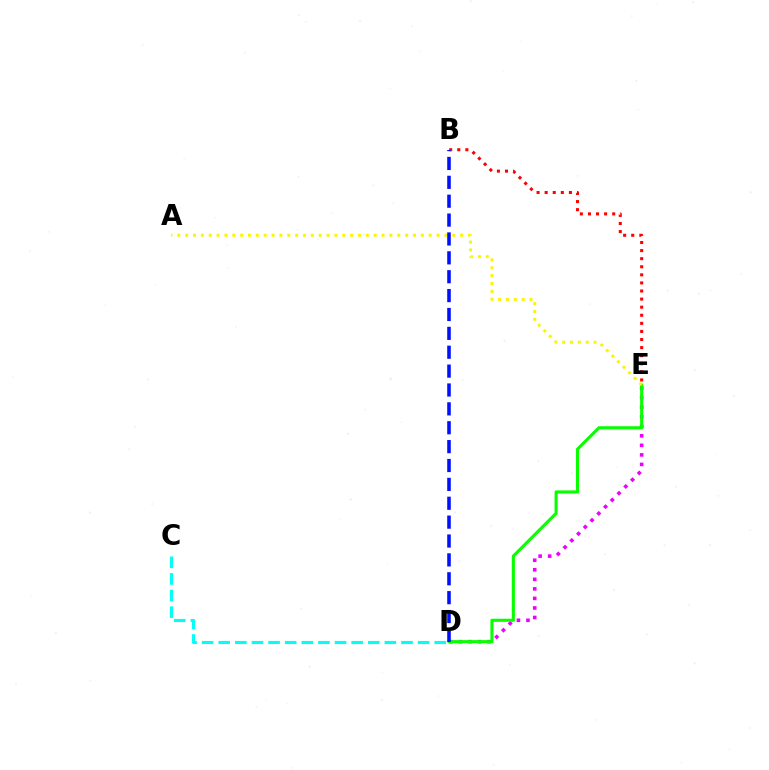{('D', 'E'): [{'color': '#ee00ff', 'line_style': 'dotted', 'thickness': 2.59}, {'color': '#08ff00', 'line_style': 'solid', 'thickness': 2.23}], ('B', 'E'): [{'color': '#ff0000', 'line_style': 'dotted', 'thickness': 2.2}], ('C', 'D'): [{'color': '#00fff6', 'line_style': 'dashed', 'thickness': 2.26}], ('A', 'E'): [{'color': '#fcf500', 'line_style': 'dotted', 'thickness': 2.13}], ('B', 'D'): [{'color': '#0010ff', 'line_style': 'dashed', 'thickness': 2.56}]}